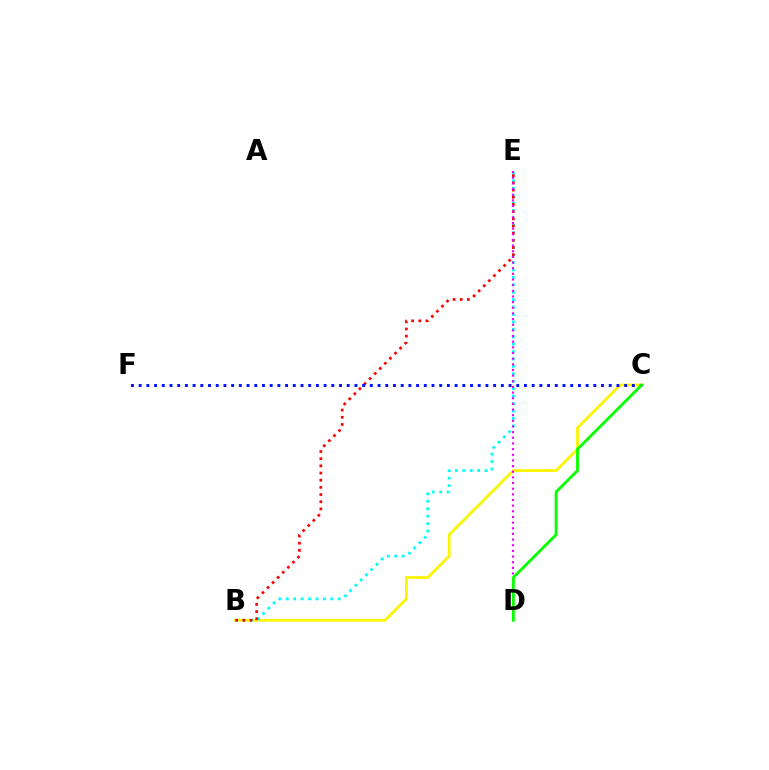{('B', 'C'): [{'color': '#fcf500', 'line_style': 'solid', 'thickness': 2.0}], ('B', 'E'): [{'color': '#00fff6', 'line_style': 'dotted', 'thickness': 2.02}, {'color': '#ff0000', 'line_style': 'dotted', 'thickness': 1.95}], ('C', 'F'): [{'color': '#0010ff', 'line_style': 'dotted', 'thickness': 2.09}], ('D', 'E'): [{'color': '#ee00ff', 'line_style': 'dotted', 'thickness': 1.54}], ('C', 'D'): [{'color': '#08ff00', 'line_style': 'solid', 'thickness': 2.05}]}